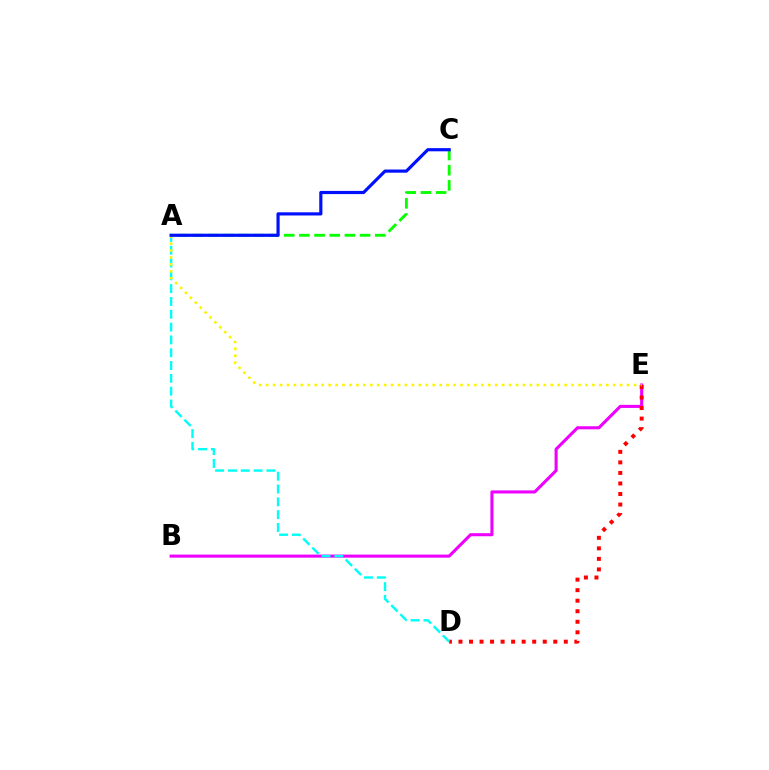{('B', 'E'): [{'color': '#ee00ff', 'line_style': 'solid', 'thickness': 2.21}], ('D', 'E'): [{'color': '#ff0000', 'line_style': 'dotted', 'thickness': 2.86}], ('A', 'D'): [{'color': '#00fff6', 'line_style': 'dashed', 'thickness': 1.74}], ('A', 'E'): [{'color': '#fcf500', 'line_style': 'dotted', 'thickness': 1.89}], ('A', 'C'): [{'color': '#08ff00', 'line_style': 'dashed', 'thickness': 2.06}, {'color': '#0010ff', 'line_style': 'solid', 'thickness': 2.28}]}